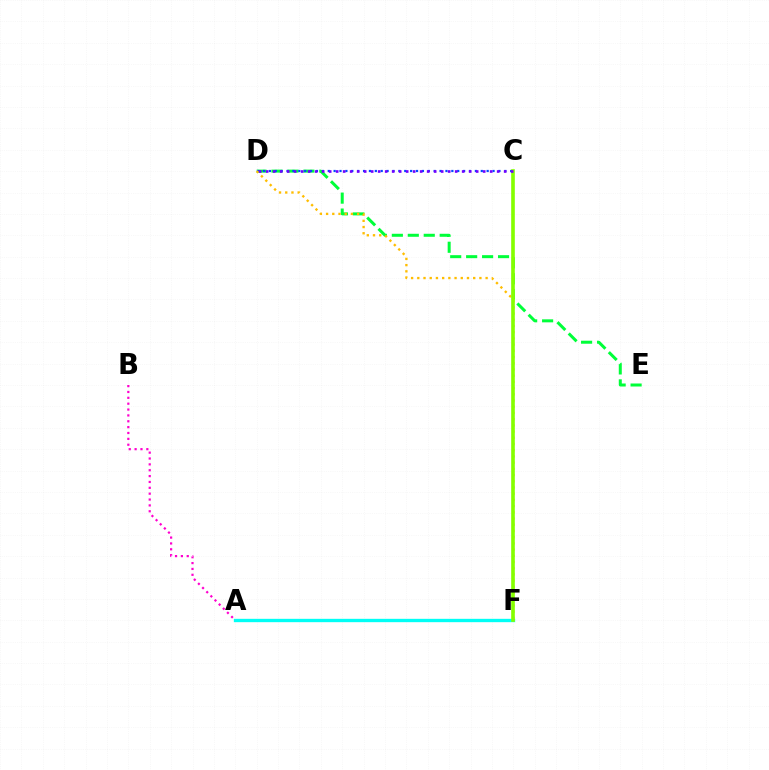{('A', 'B'): [{'color': '#ff00cf', 'line_style': 'dotted', 'thickness': 1.59}], ('D', 'E'): [{'color': '#00ff39', 'line_style': 'dashed', 'thickness': 2.17}], ('A', 'F'): [{'color': '#ff0000', 'line_style': 'dashed', 'thickness': 2.11}, {'color': '#00fff6', 'line_style': 'solid', 'thickness': 2.41}], ('C', 'D'): [{'color': '#004bff', 'line_style': 'dotted', 'thickness': 1.6}, {'color': '#7200ff', 'line_style': 'dotted', 'thickness': 1.9}], ('D', 'F'): [{'color': '#ffbd00', 'line_style': 'dotted', 'thickness': 1.69}], ('C', 'F'): [{'color': '#84ff00', 'line_style': 'solid', 'thickness': 2.62}]}